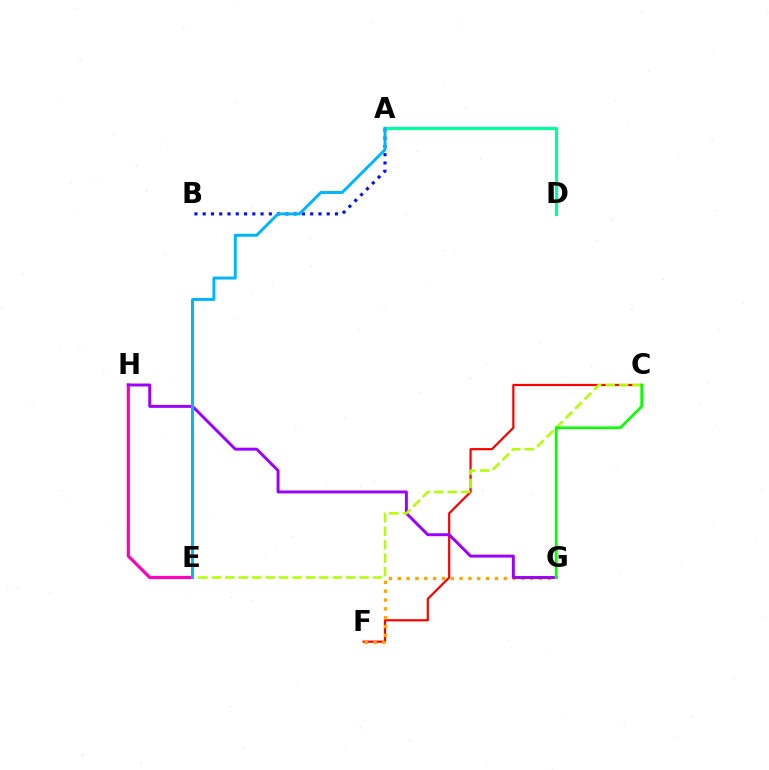{('C', 'F'): [{'color': '#ff0000', 'line_style': 'solid', 'thickness': 1.58}], ('F', 'G'): [{'color': '#ffa500', 'line_style': 'dotted', 'thickness': 2.4}], ('E', 'H'): [{'color': '#ff00bd', 'line_style': 'solid', 'thickness': 2.29}], ('A', 'B'): [{'color': '#0010ff', 'line_style': 'dotted', 'thickness': 2.25}], ('G', 'H'): [{'color': '#9b00ff', 'line_style': 'solid', 'thickness': 2.12}], ('C', 'E'): [{'color': '#b3ff00', 'line_style': 'dashed', 'thickness': 1.82}], ('C', 'G'): [{'color': '#08ff00', 'line_style': 'solid', 'thickness': 1.91}], ('A', 'D'): [{'color': '#00ff9d', 'line_style': 'solid', 'thickness': 2.29}], ('A', 'E'): [{'color': '#00b5ff', 'line_style': 'solid', 'thickness': 2.12}]}